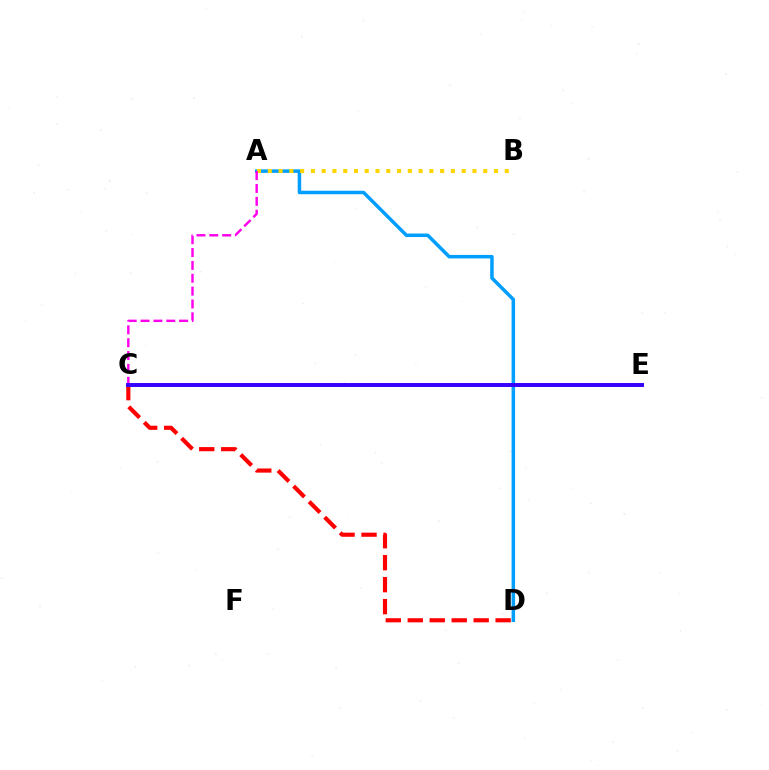{('A', 'D'): [{'color': '#009eff', 'line_style': 'solid', 'thickness': 2.52}], ('C', 'E'): [{'color': '#00ff86', 'line_style': 'dotted', 'thickness': 1.81}, {'color': '#4fff00', 'line_style': 'dotted', 'thickness': 2.64}, {'color': '#3700ff', 'line_style': 'solid', 'thickness': 2.83}], ('C', 'D'): [{'color': '#ff0000', 'line_style': 'dashed', 'thickness': 2.98}], ('A', 'B'): [{'color': '#ffd500', 'line_style': 'dotted', 'thickness': 2.93}], ('A', 'C'): [{'color': '#ff00ed', 'line_style': 'dashed', 'thickness': 1.75}]}